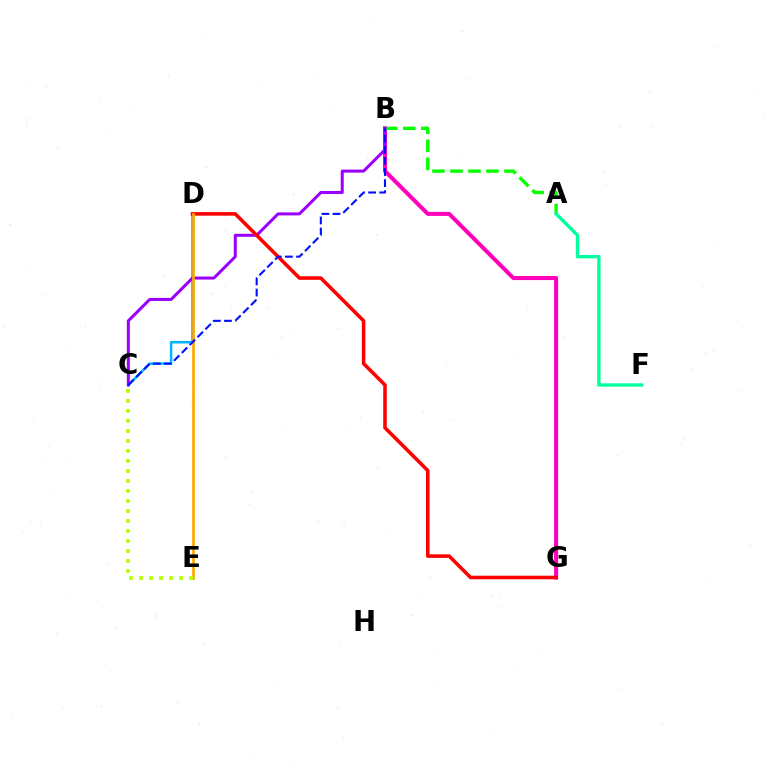{('C', 'D'): [{'color': '#00b5ff', 'line_style': 'solid', 'thickness': 1.82}], ('B', 'G'): [{'color': '#ff00bd', 'line_style': 'solid', 'thickness': 2.91}], ('A', 'B'): [{'color': '#08ff00', 'line_style': 'dashed', 'thickness': 2.44}], ('B', 'C'): [{'color': '#9b00ff', 'line_style': 'solid', 'thickness': 2.17}, {'color': '#0010ff', 'line_style': 'dashed', 'thickness': 1.51}], ('D', 'G'): [{'color': '#ff0000', 'line_style': 'solid', 'thickness': 2.56}], ('D', 'E'): [{'color': '#ffa500', 'line_style': 'solid', 'thickness': 1.93}], ('C', 'E'): [{'color': '#b3ff00', 'line_style': 'dotted', 'thickness': 2.72}], ('A', 'F'): [{'color': '#00ff9d', 'line_style': 'solid', 'thickness': 2.43}]}